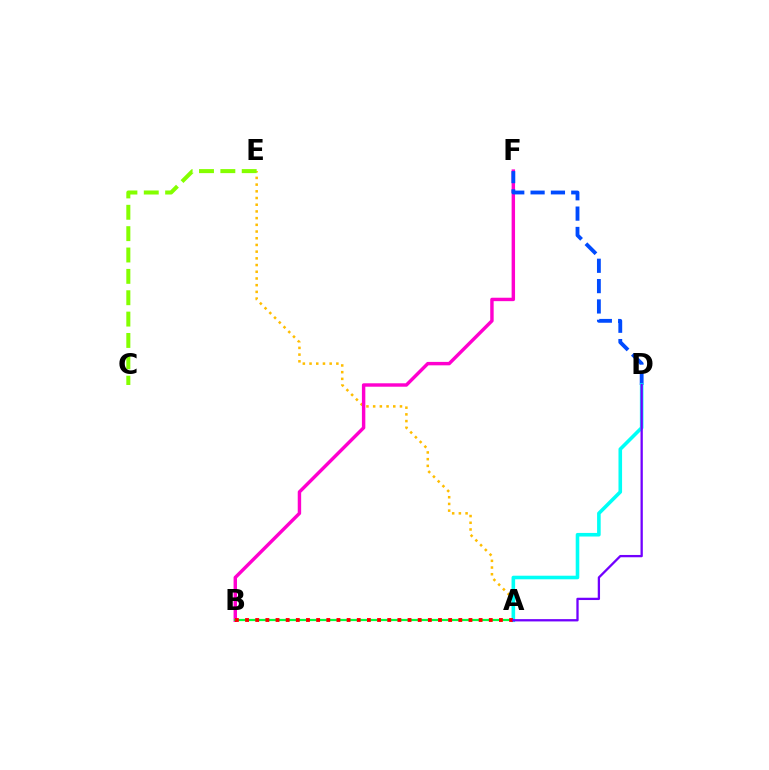{('A', 'E'): [{'color': '#ffbd00', 'line_style': 'dotted', 'thickness': 1.82}], ('B', 'F'): [{'color': '#ff00cf', 'line_style': 'solid', 'thickness': 2.47}], ('D', 'F'): [{'color': '#004bff', 'line_style': 'dashed', 'thickness': 2.76}], ('A', 'B'): [{'color': '#00ff39', 'line_style': 'solid', 'thickness': 1.58}, {'color': '#ff0000', 'line_style': 'dotted', 'thickness': 2.76}], ('A', 'D'): [{'color': '#00fff6', 'line_style': 'solid', 'thickness': 2.59}, {'color': '#7200ff', 'line_style': 'solid', 'thickness': 1.65}], ('C', 'E'): [{'color': '#84ff00', 'line_style': 'dashed', 'thickness': 2.9}]}